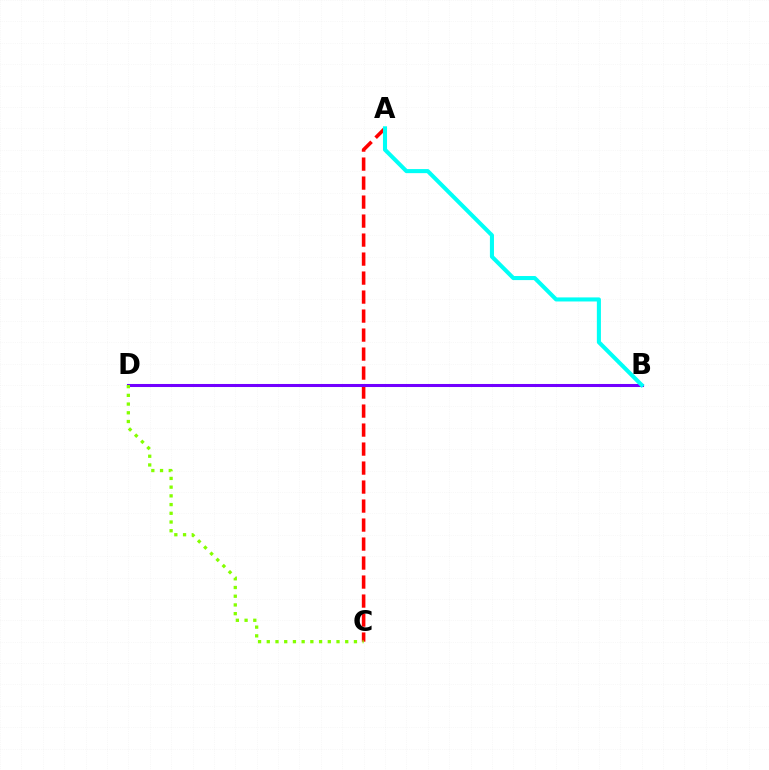{('A', 'C'): [{'color': '#ff0000', 'line_style': 'dashed', 'thickness': 2.58}], ('B', 'D'): [{'color': '#7200ff', 'line_style': 'solid', 'thickness': 2.2}], ('A', 'B'): [{'color': '#00fff6', 'line_style': 'solid', 'thickness': 2.93}], ('C', 'D'): [{'color': '#84ff00', 'line_style': 'dotted', 'thickness': 2.37}]}